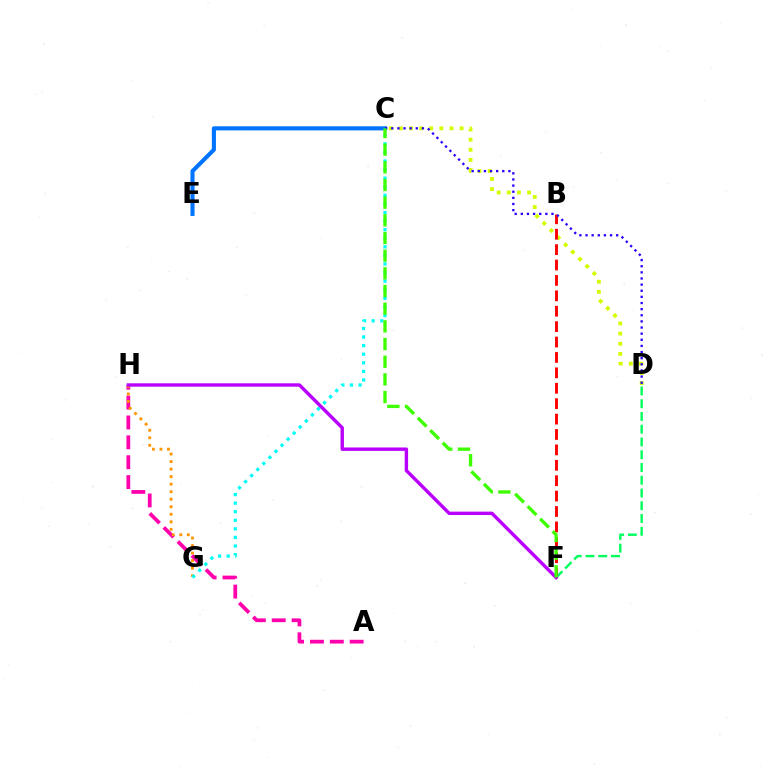{('D', 'F'): [{'color': '#00ff5c', 'line_style': 'dashed', 'thickness': 1.73}], ('C', 'D'): [{'color': '#d1ff00', 'line_style': 'dotted', 'thickness': 2.75}, {'color': '#2500ff', 'line_style': 'dotted', 'thickness': 1.67}], ('A', 'H'): [{'color': '#ff00ac', 'line_style': 'dashed', 'thickness': 2.7}], ('C', 'E'): [{'color': '#0074ff', 'line_style': 'solid', 'thickness': 2.95}], ('B', 'F'): [{'color': '#ff0000', 'line_style': 'dashed', 'thickness': 2.09}], ('G', 'H'): [{'color': '#ff9400', 'line_style': 'dotted', 'thickness': 2.05}], ('C', 'G'): [{'color': '#00fff6', 'line_style': 'dotted', 'thickness': 2.33}], ('F', 'H'): [{'color': '#b900ff', 'line_style': 'solid', 'thickness': 2.45}], ('C', 'F'): [{'color': '#3dff00', 'line_style': 'dashed', 'thickness': 2.4}]}